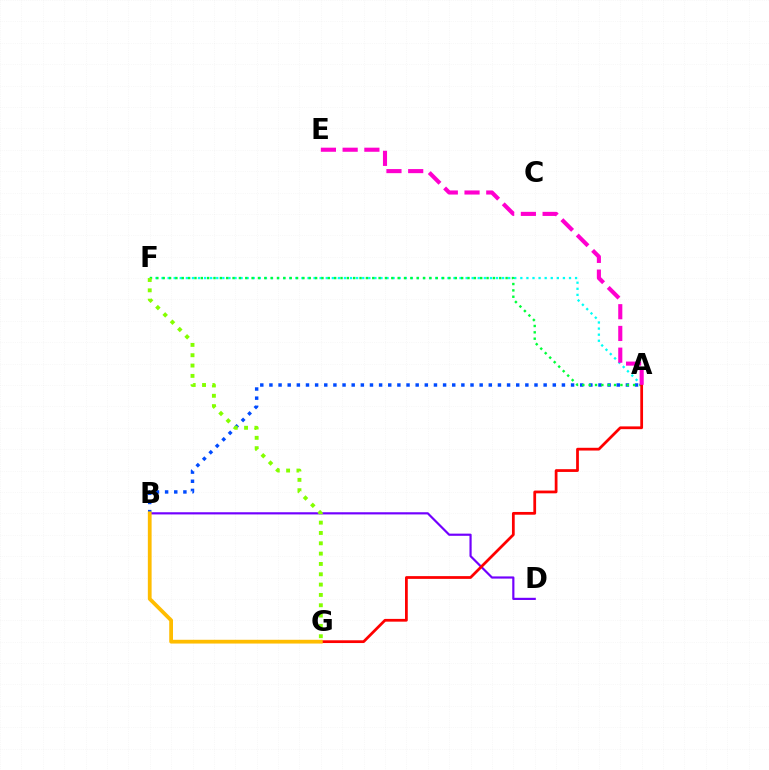{('B', 'D'): [{'color': '#7200ff', 'line_style': 'solid', 'thickness': 1.57}], ('A', 'B'): [{'color': '#004bff', 'line_style': 'dotted', 'thickness': 2.48}], ('A', 'F'): [{'color': '#00fff6', 'line_style': 'dotted', 'thickness': 1.65}, {'color': '#00ff39', 'line_style': 'dotted', 'thickness': 1.73}], ('F', 'G'): [{'color': '#84ff00', 'line_style': 'dotted', 'thickness': 2.81}], ('A', 'G'): [{'color': '#ff0000', 'line_style': 'solid', 'thickness': 1.99}], ('A', 'E'): [{'color': '#ff00cf', 'line_style': 'dashed', 'thickness': 2.95}], ('B', 'G'): [{'color': '#ffbd00', 'line_style': 'solid', 'thickness': 2.72}]}